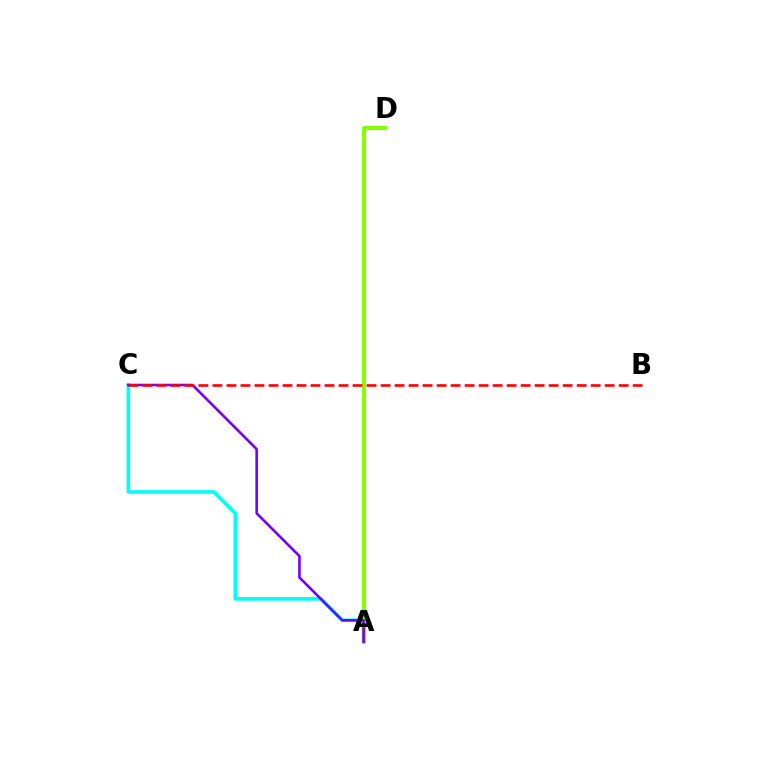{('A', 'C'): [{'color': '#00fff6', 'line_style': 'solid', 'thickness': 2.62}, {'color': '#7200ff', 'line_style': 'solid', 'thickness': 1.87}], ('A', 'D'): [{'color': '#84ff00', 'line_style': 'solid', 'thickness': 2.95}], ('B', 'C'): [{'color': '#ff0000', 'line_style': 'dashed', 'thickness': 1.9}]}